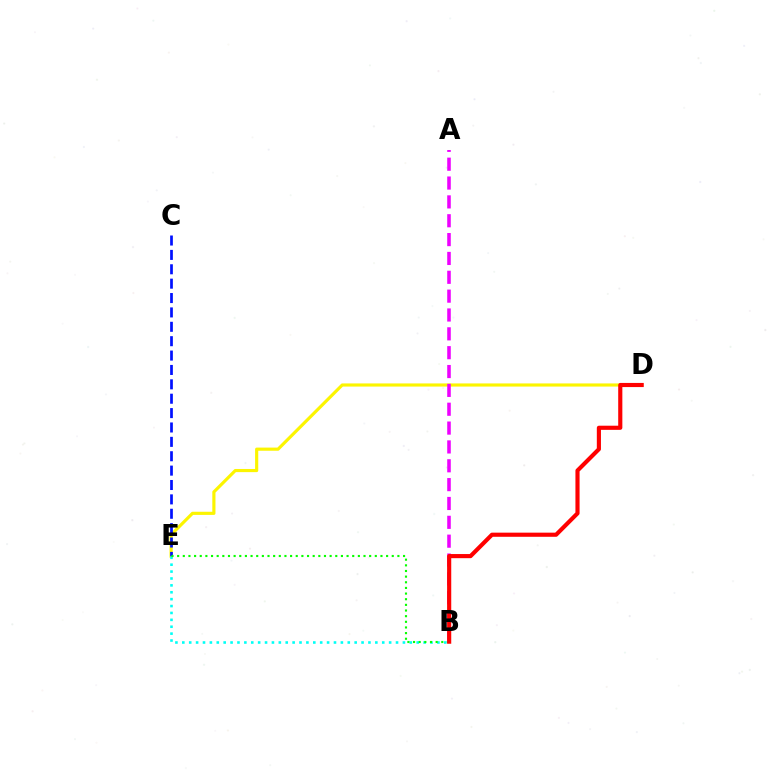{('D', 'E'): [{'color': '#fcf500', 'line_style': 'solid', 'thickness': 2.27}], ('C', 'E'): [{'color': '#0010ff', 'line_style': 'dashed', 'thickness': 1.95}], ('A', 'B'): [{'color': '#ee00ff', 'line_style': 'dashed', 'thickness': 2.56}], ('B', 'E'): [{'color': '#00fff6', 'line_style': 'dotted', 'thickness': 1.87}, {'color': '#08ff00', 'line_style': 'dotted', 'thickness': 1.53}], ('B', 'D'): [{'color': '#ff0000', 'line_style': 'solid', 'thickness': 2.98}]}